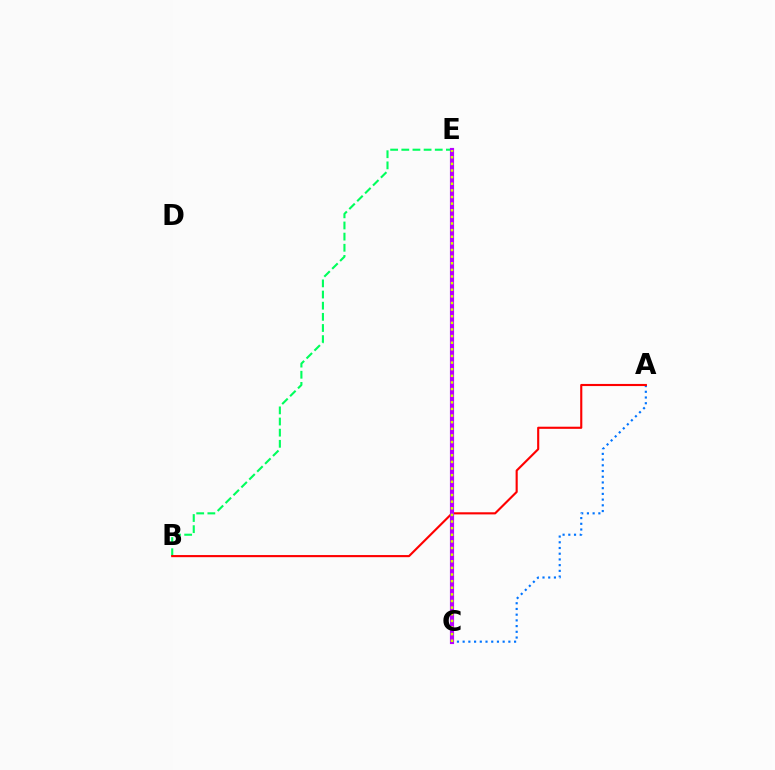{('B', 'E'): [{'color': '#00ff5c', 'line_style': 'dashed', 'thickness': 1.51}], ('A', 'C'): [{'color': '#0074ff', 'line_style': 'dotted', 'thickness': 1.55}], ('A', 'B'): [{'color': '#ff0000', 'line_style': 'solid', 'thickness': 1.53}], ('C', 'E'): [{'color': '#b900ff', 'line_style': 'solid', 'thickness': 2.99}, {'color': '#d1ff00', 'line_style': 'dotted', 'thickness': 1.8}]}